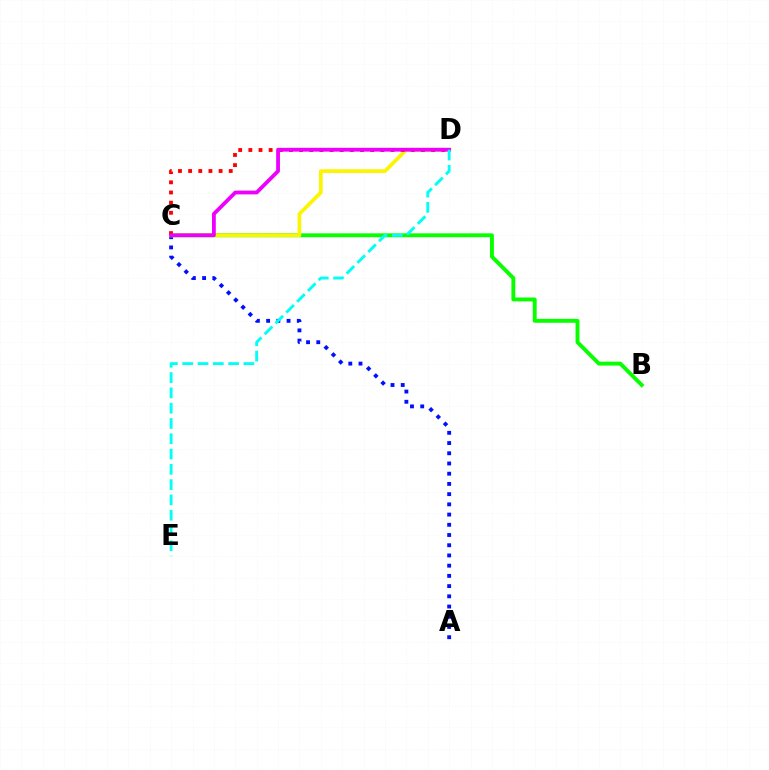{('A', 'C'): [{'color': '#0010ff', 'line_style': 'dotted', 'thickness': 2.78}], ('B', 'C'): [{'color': '#08ff00', 'line_style': 'solid', 'thickness': 2.8}], ('C', 'D'): [{'color': '#fcf500', 'line_style': 'solid', 'thickness': 2.67}, {'color': '#ff0000', 'line_style': 'dotted', 'thickness': 2.76}, {'color': '#ee00ff', 'line_style': 'solid', 'thickness': 2.73}], ('D', 'E'): [{'color': '#00fff6', 'line_style': 'dashed', 'thickness': 2.08}]}